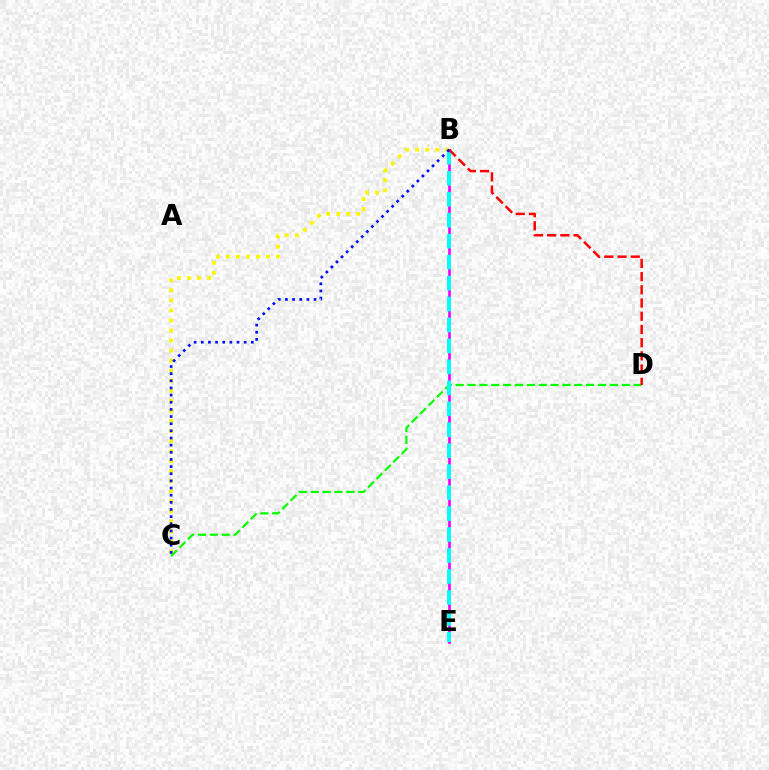{('B', 'C'): [{'color': '#fcf500', 'line_style': 'dotted', 'thickness': 2.73}, {'color': '#0010ff', 'line_style': 'dotted', 'thickness': 1.94}], ('B', 'E'): [{'color': '#ee00ff', 'line_style': 'solid', 'thickness': 1.91}, {'color': '#00fff6', 'line_style': 'dashed', 'thickness': 2.85}], ('C', 'D'): [{'color': '#08ff00', 'line_style': 'dashed', 'thickness': 1.61}], ('B', 'D'): [{'color': '#ff0000', 'line_style': 'dashed', 'thickness': 1.79}]}